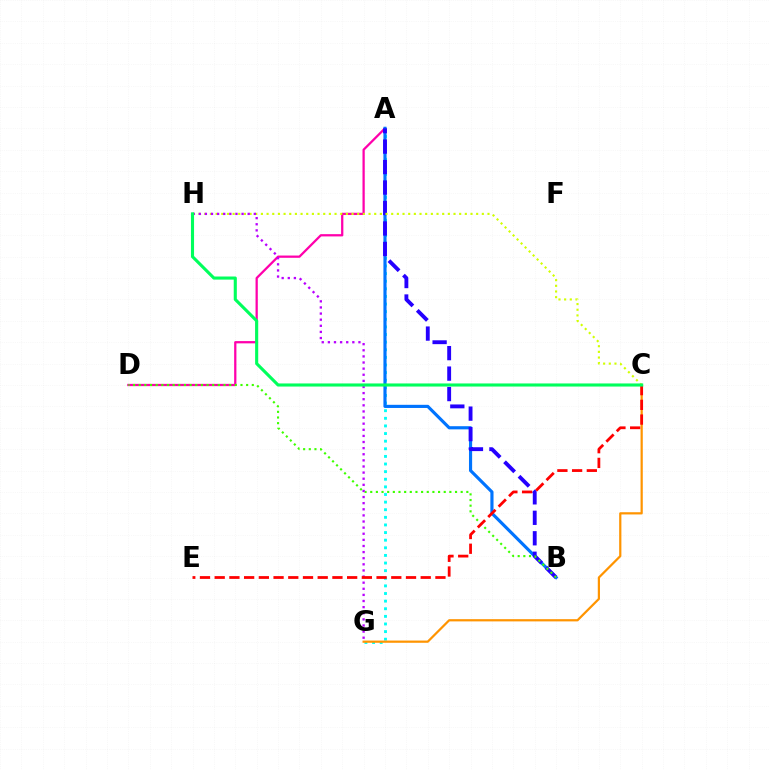{('A', 'G'): [{'color': '#00fff6', 'line_style': 'dotted', 'thickness': 2.07}], ('A', 'D'): [{'color': '#ff00ac', 'line_style': 'solid', 'thickness': 1.63}], ('C', 'G'): [{'color': '#ff9400', 'line_style': 'solid', 'thickness': 1.6}], ('A', 'B'): [{'color': '#0074ff', 'line_style': 'solid', 'thickness': 2.27}, {'color': '#2500ff', 'line_style': 'dashed', 'thickness': 2.78}], ('C', 'H'): [{'color': '#d1ff00', 'line_style': 'dotted', 'thickness': 1.54}, {'color': '#00ff5c', 'line_style': 'solid', 'thickness': 2.23}], ('B', 'D'): [{'color': '#3dff00', 'line_style': 'dotted', 'thickness': 1.54}], ('G', 'H'): [{'color': '#b900ff', 'line_style': 'dotted', 'thickness': 1.66}], ('C', 'E'): [{'color': '#ff0000', 'line_style': 'dashed', 'thickness': 2.0}]}